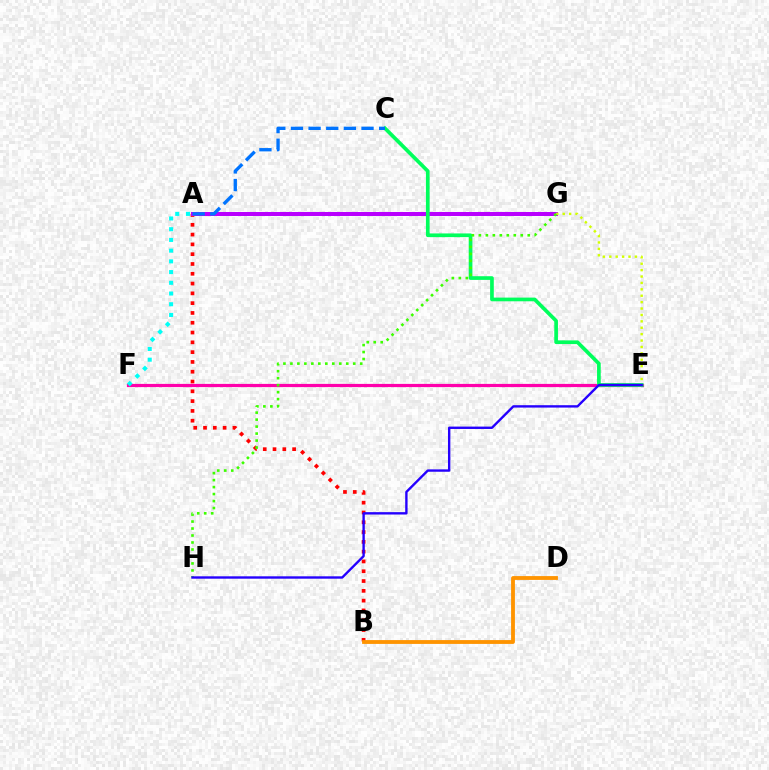{('A', 'B'): [{'color': '#ff0000', 'line_style': 'dotted', 'thickness': 2.66}], ('A', 'G'): [{'color': '#b900ff', 'line_style': 'solid', 'thickness': 2.88}], ('E', 'G'): [{'color': '#d1ff00', 'line_style': 'dotted', 'thickness': 1.74}], ('E', 'F'): [{'color': '#ff00ac', 'line_style': 'solid', 'thickness': 2.3}], ('A', 'F'): [{'color': '#00fff6', 'line_style': 'dotted', 'thickness': 2.91}], ('C', 'E'): [{'color': '#00ff5c', 'line_style': 'solid', 'thickness': 2.65}], ('G', 'H'): [{'color': '#3dff00', 'line_style': 'dotted', 'thickness': 1.9}], ('B', 'D'): [{'color': '#ff9400', 'line_style': 'solid', 'thickness': 2.75}], ('E', 'H'): [{'color': '#2500ff', 'line_style': 'solid', 'thickness': 1.71}], ('A', 'C'): [{'color': '#0074ff', 'line_style': 'dashed', 'thickness': 2.4}]}